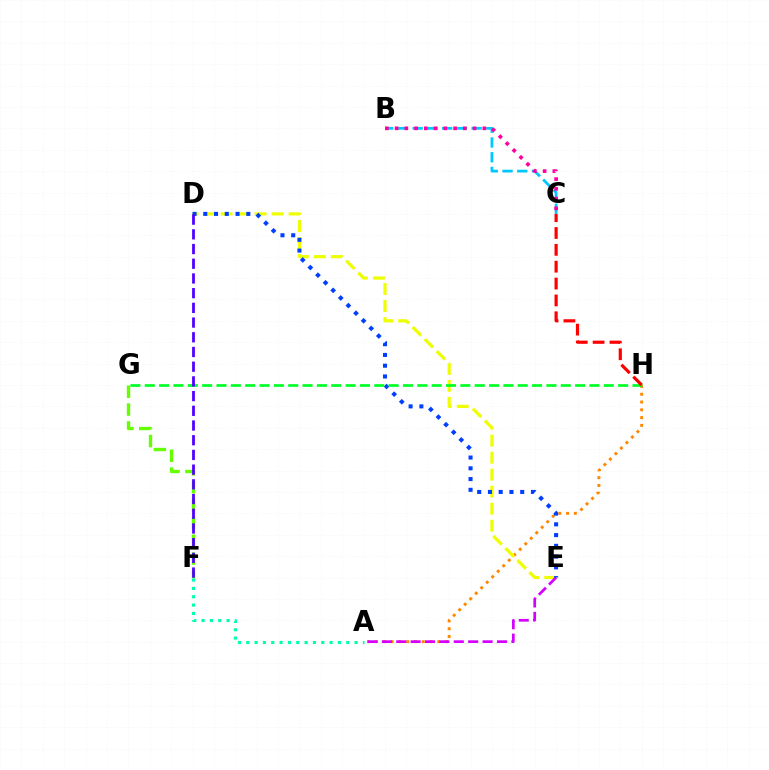{('B', 'C'): [{'color': '#00c7ff', 'line_style': 'dashed', 'thickness': 2.0}, {'color': '#ff00a0', 'line_style': 'dotted', 'thickness': 2.65}], ('F', 'G'): [{'color': '#66ff00', 'line_style': 'dashed', 'thickness': 2.42}], ('A', 'H'): [{'color': '#ff8800', 'line_style': 'dotted', 'thickness': 2.11}], ('D', 'E'): [{'color': '#eeff00', 'line_style': 'dashed', 'thickness': 2.31}, {'color': '#003fff', 'line_style': 'dotted', 'thickness': 2.92}], ('A', 'E'): [{'color': '#d600ff', 'line_style': 'dashed', 'thickness': 1.96}], ('A', 'F'): [{'color': '#00ffaf', 'line_style': 'dotted', 'thickness': 2.26}], ('G', 'H'): [{'color': '#00ff27', 'line_style': 'dashed', 'thickness': 1.95}], ('C', 'H'): [{'color': '#ff0000', 'line_style': 'dashed', 'thickness': 2.29}], ('D', 'F'): [{'color': '#4f00ff', 'line_style': 'dashed', 'thickness': 2.0}]}